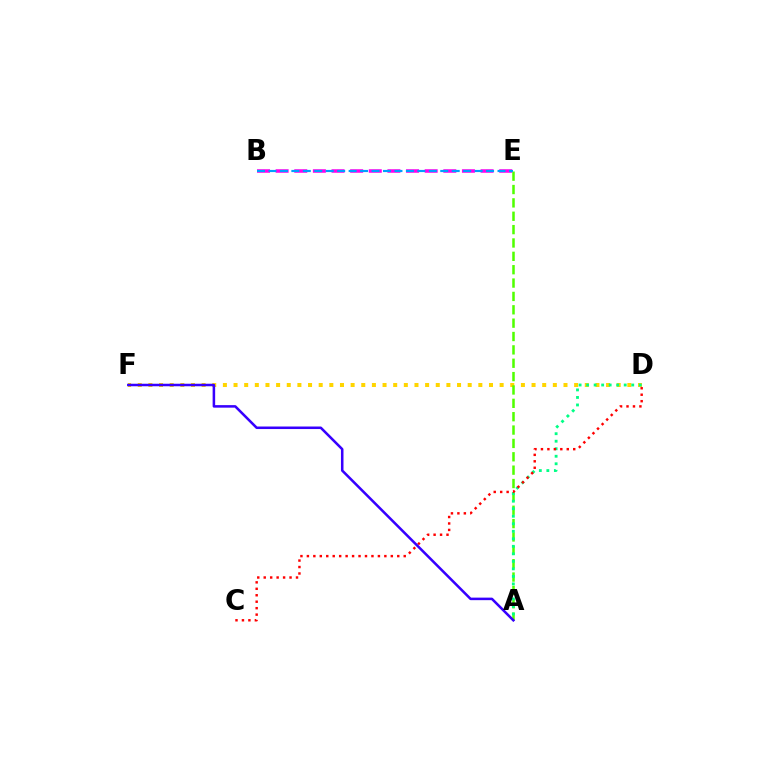{('D', 'F'): [{'color': '#ffd500', 'line_style': 'dotted', 'thickness': 2.89}], ('B', 'E'): [{'color': '#ff00ed', 'line_style': 'dashed', 'thickness': 2.53}, {'color': '#009eff', 'line_style': 'dashed', 'thickness': 1.56}], ('A', 'E'): [{'color': '#4fff00', 'line_style': 'dashed', 'thickness': 1.82}], ('A', 'D'): [{'color': '#00ff86', 'line_style': 'dotted', 'thickness': 2.04}], ('C', 'D'): [{'color': '#ff0000', 'line_style': 'dotted', 'thickness': 1.75}], ('A', 'F'): [{'color': '#3700ff', 'line_style': 'solid', 'thickness': 1.83}]}